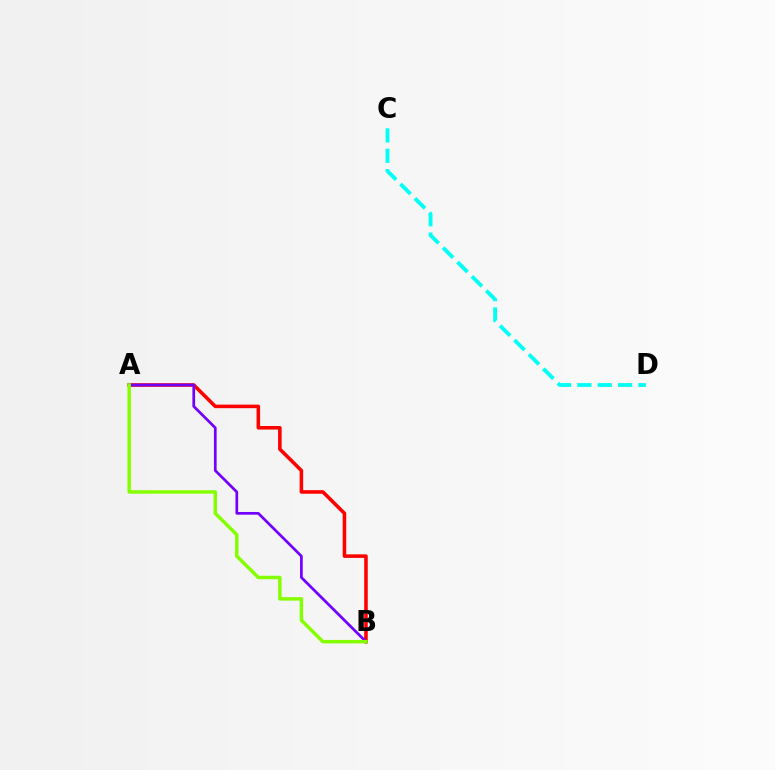{('A', 'B'): [{'color': '#ff0000', 'line_style': 'solid', 'thickness': 2.56}, {'color': '#7200ff', 'line_style': 'solid', 'thickness': 1.95}, {'color': '#84ff00', 'line_style': 'solid', 'thickness': 2.5}], ('C', 'D'): [{'color': '#00fff6', 'line_style': 'dashed', 'thickness': 2.76}]}